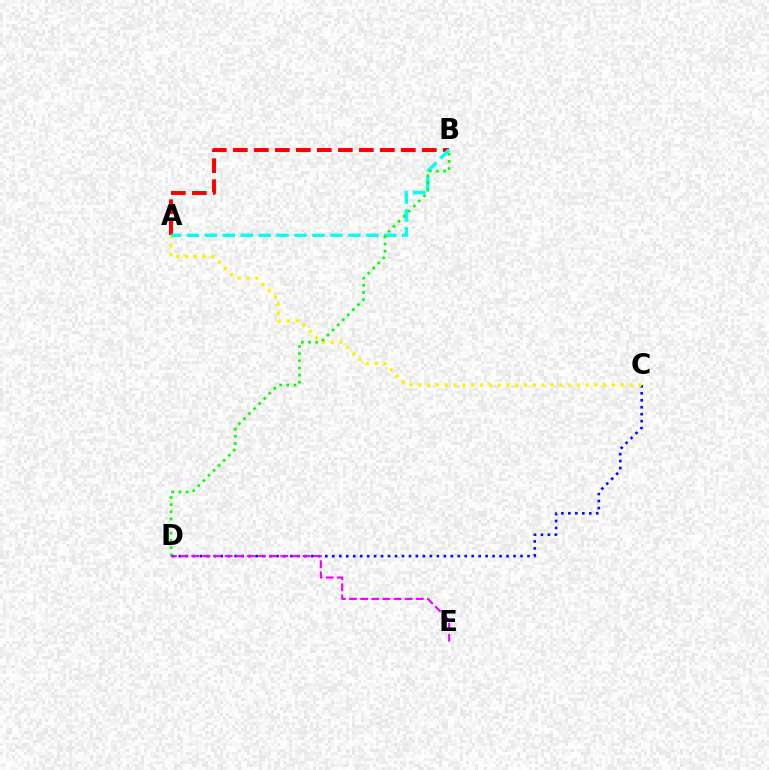{('A', 'B'): [{'color': '#ff0000', 'line_style': 'dashed', 'thickness': 2.85}, {'color': '#00fff6', 'line_style': 'dashed', 'thickness': 2.44}], ('C', 'D'): [{'color': '#0010ff', 'line_style': 'dotted', 'thickness': 1.89}], ('A', 'C'): [{'color': '#fcf500', 'line_style': 'dotted', 'thickness': 2.39}], ('B', 'D'): [{'color': '#08ff00', 'line_style': 'dotted', 'thickness': 1.95}], ('D', 'E'): [{'color': '#ee00ff', 'line_style': 'dashed', 'thickness': 1.51}]}